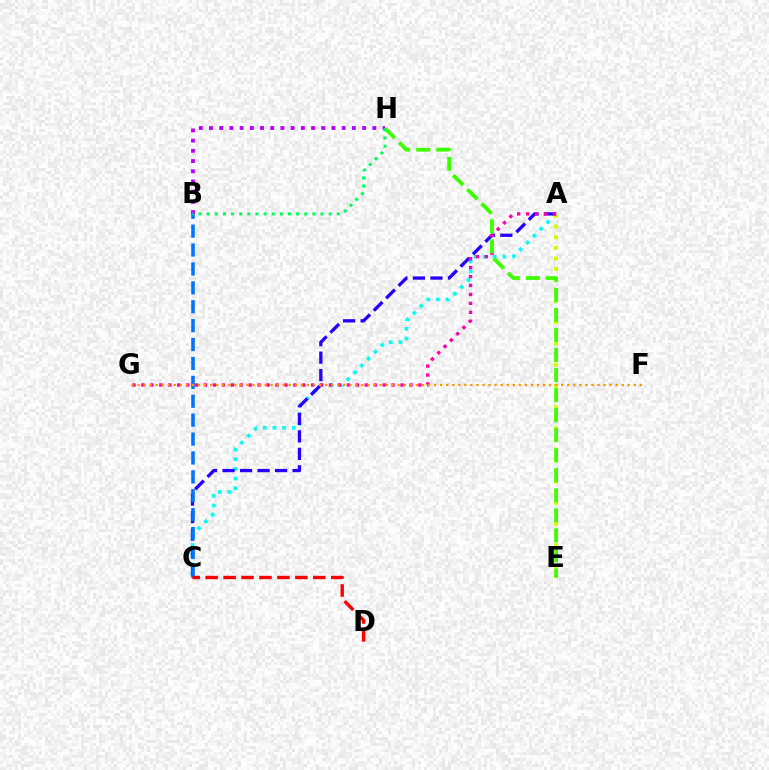{('A', 'C'): [{'color': '#00fff6', 'line_style': 'dotted', 'thickness': 2.63}, {'color': '#2500ff', 'line_style': 'dashed', 'thickness': 2.38}], ('A', 'E'): [{'color': '#d1ff00', 'line_style': 'dotted', 'thickness': 2.89}], ('B', 'H'): [{'color': '#b900ff', 'line_style': 'dotted', 'thickness': 2.77}, {'color': '#00ff5c', 'line_style': 'dotted', 'thickness': 2.21}], ('A', 'G'): [{'color': '#ff00ac', 'line_style': 'dotted', 'thickness': 2.43}], ('B', 'C'): [{'color': '#0074ff', 'line_style': 'dashed', 'thickness': 2.57}], ('C', 'D'): [{'color': '#ff0000', 'line_style': 'dashed', 'thickness': 2.44}], ('F', 'G'): [{'color': '#ff9400', 'line_style': 'dotted', 'thickness': 1.64}], ('E', 'H'): [{'color': '#3dff00', 'line_style': 'dashed', 'thickness': 2.72}]}